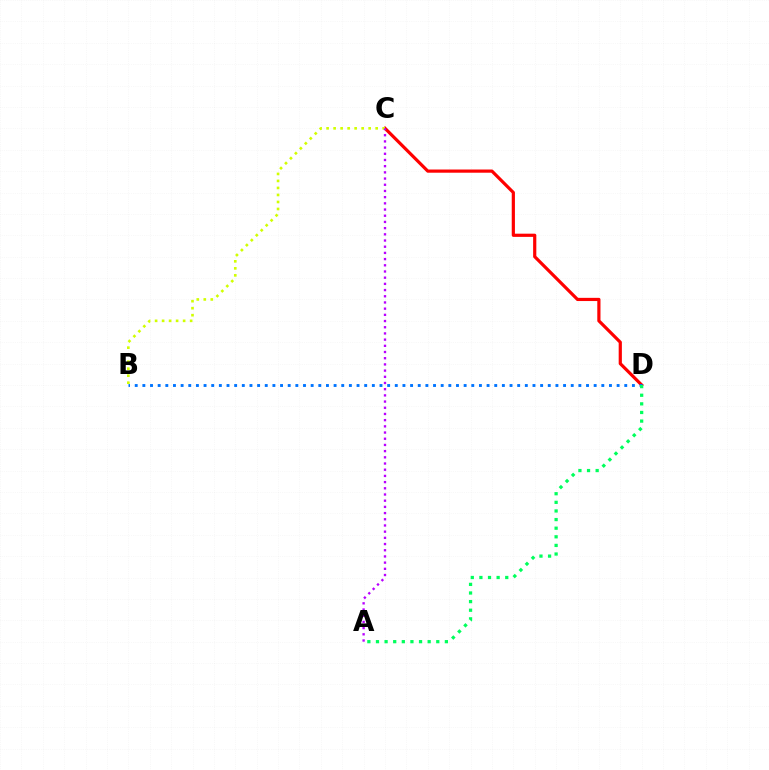{('C', 'D'): [{'color': '#ff0000', 'line_style': 'solid', 'thickness': 2.3}], ('B', 'D'): [{'color': '#0074ff', 'line_style': 'dotted', 'thickness': 2.08}], ('B', 'C'): [{'color': '#d1ff00', 'line_style': 'dotted', 'thickness': 1.9}], ('A', 'C'): [{'color': '#b900ff', 'line_style': 'dotted', 'thickness': 1.68}], ('A', 'D'): [{'color': '#00ff5c', 'line_style': 'dotted', 'thickness': 2.34}]}